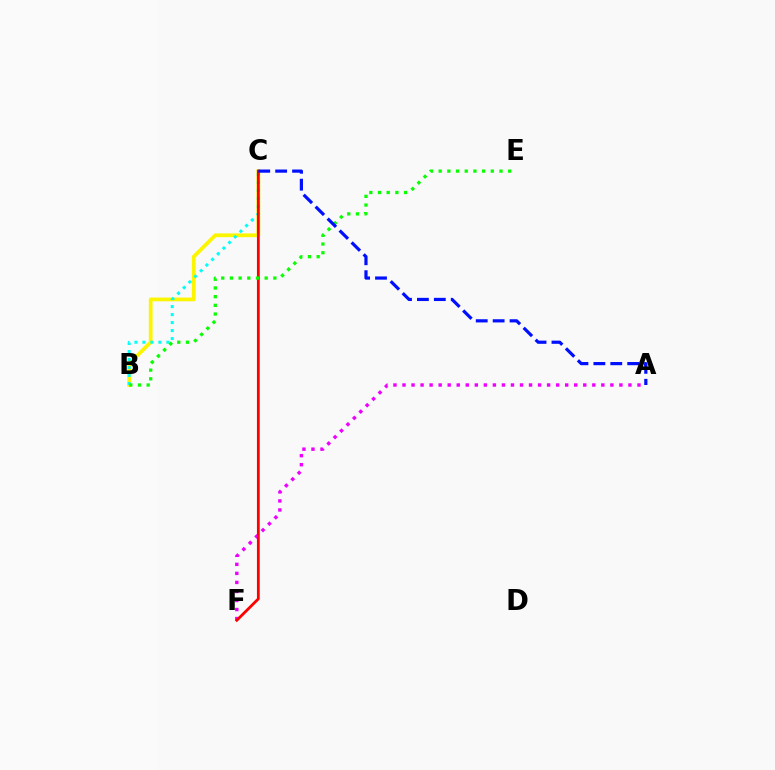{('B', 'C'): [{'color': '#fcf500', 'line_style': 'solid', 'thickness': 2.7}, {'color': '#00fff6', 'line_style': 'dotted', 'thickness': 2.17}], ('A', 'F'): [{'color': '#ee00ff', 'line_style': 'dotted', 'thickness': 2.46}], ('C', 'F'): [{'color': '#ff0000', 'line_style': 'solid', 'thickness': 2.0}], ('B', 'E'): [{'color': '#08ff00', 'line_style': 'dotted', 'thickness': 2.36}], ('A', 'C'): [{'color': '#0010ff', 'line_style': 'dashed', 'thickness': 2.3}]}